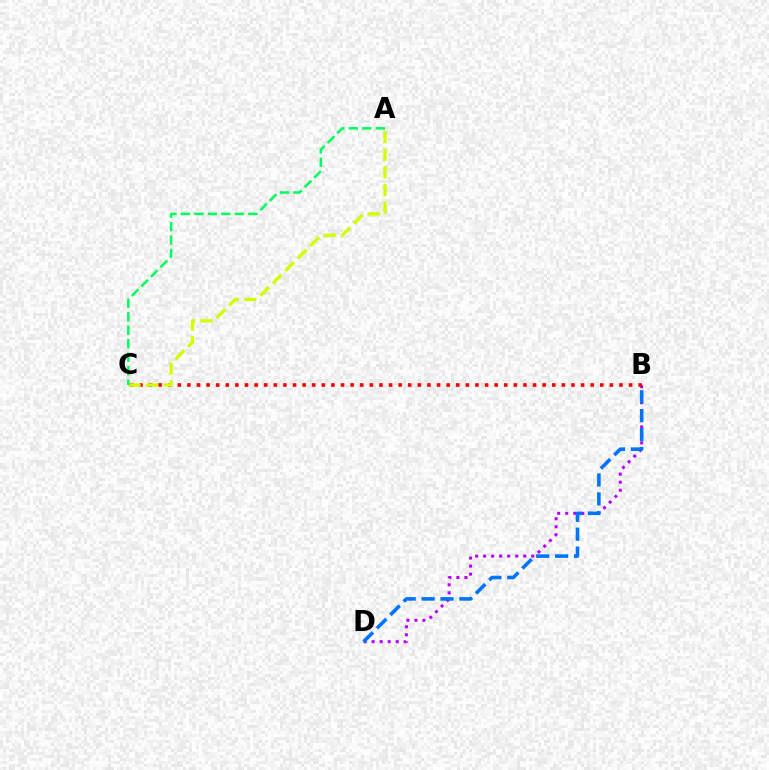{('B', 'D'): [{'color': '#b900ff', 'line_style': 'dotted', 'thickness': 2.18}, {'color': '#0074ff', 'line_style': 'dashed', 'thickness': 2.57}], ('B', 'C'): [{'color': '#ff0000', 'line_style': 'dotted', 'thickness': 2.61}], ('A', 'C'): [{'color': '#d1ff00', 'line_style': 'dashed', 'thickness': 2.4}, {'color': '#00ff5c', 'line_style': 'dashed', 'thickness': 1.83}]}